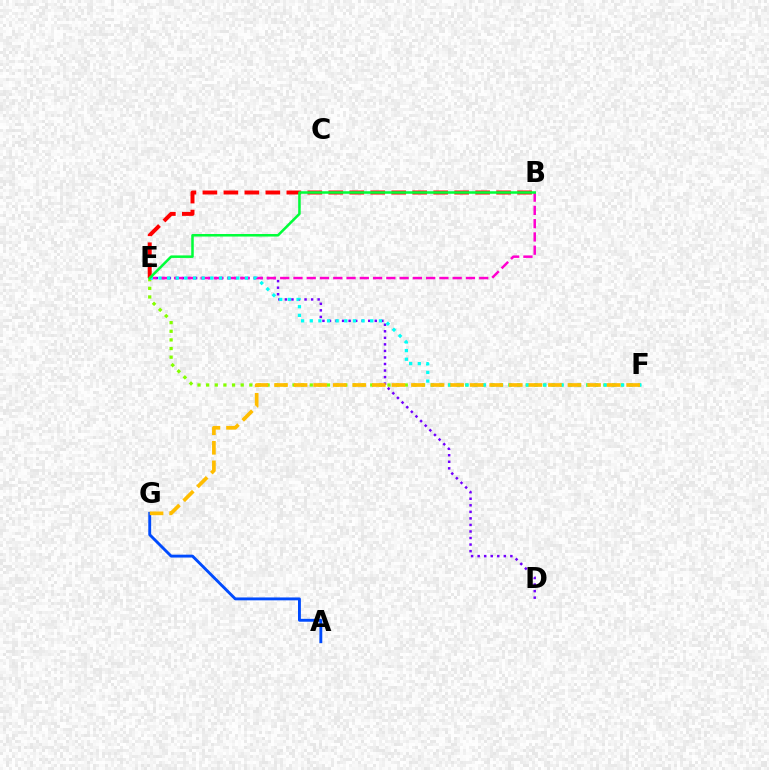{('E', 'F'): [{'color': '#84ff00', 'line_style': 'dotted', 'thickness': 2.35}, {'color': '#00fff6', 'line_style': 'dotted', 'thickness': 2.35}], ('A', 'G'): [{'color': '#004bff', 'line_style': 'solid', 'thickness': 2.08}], ('D', 'E'): [{'color': '#7200ff', 'line_style': 'dotted', 'thickness': 1.78}], ('B', 'E'): [{'color': '#ff0000', 'line_style': 'dashed', 'thickness': 2.85}, {'color': '#ff00cf', 'line_style': 'dashed', 'thickness': 1.8}, {'color': '#00ff39', 'line_style': 'solid', 'thickness': 1.82}], ('F', 'G'): [{'color': '#ffbd00', 'line_style': 'dashed', 'thickness': 2.66}]}